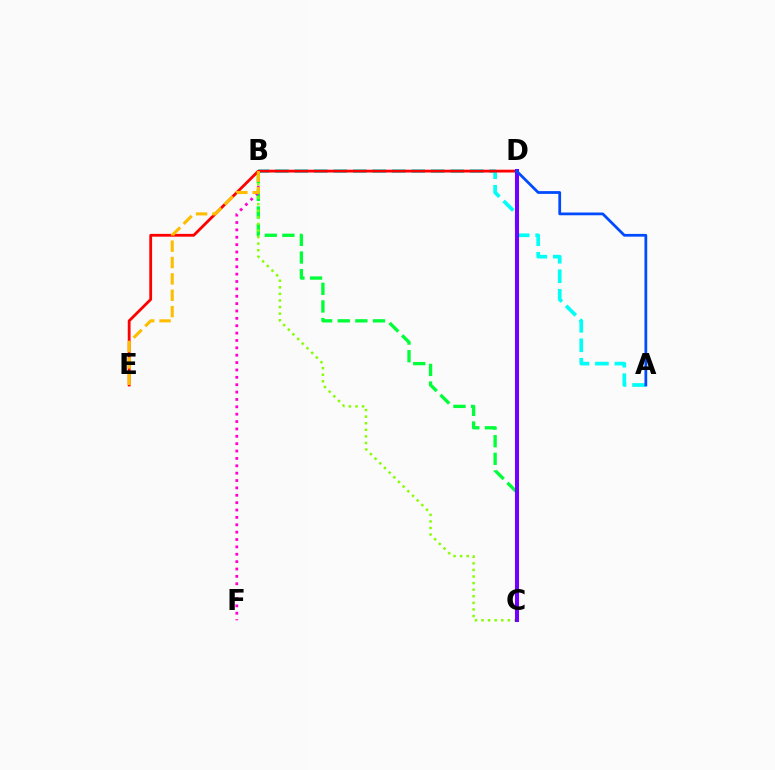{('A', 'B'): [{'color': '#00fff6', 'line_style': 'dashed', 'thickness': 2.65}], ('B', 'C'): [{'color': '#00ff39', 'line_style': 'dashed', 'thickness': 2.39}, {'color': '#84ff00', 'line_style': 'dotted', 'thickness': 1.79}], ('D', 'E'): [{'color': '#ff0000', 'line_style': 'solid', 'thickness': 2.02}], ('B', 'F'): [{'color': '#ff00cf', 'line_style': 'dotted', 'thickness': 2.0}], ('B', 'E'): [{'color': '#ffbd00', 'line_style': 'dashed', 'thickness': 2.22}], ('C', 'D'): [{'color': '#7200ff', 'line_style': 'solid', 'thickness': 2.91}], ('A', 'D'): [{'color': '#004bff', 'line_style': 'solid', 'thickness': 1.99}]}